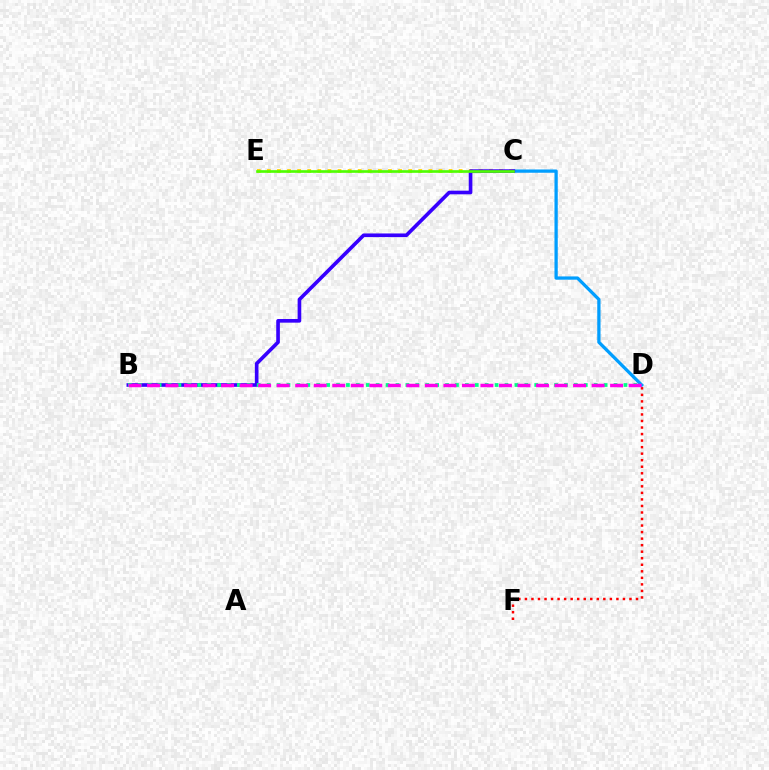{('C', 'D'): [{'color': '#009eff', 'line_style': 'solid', 'thickness': 2.35}], ('C', 'E'): [{'color': '#ffd500', 'line_style': 'dotted', 'thickness': 2.74}, {'color': '#4fff00', 'line_style': 'solid', 'thickness': 1.9}], ('B', 'C'): [{'color': '#3700ff', 'line_style': 'solid', 'thickness': 2.62}], ('D', 'F'): [{'color': '#ff0000', 'line_style': 'dotted', 'thickness': 1.78}], ('B', 'D'): [{'color': '#00ff86', 'line_style': 'dotted', 'thickness': 2.69}, {'color': '#ff00ed', 'line_style': 'dashed', 'thickness': 2.52}]}